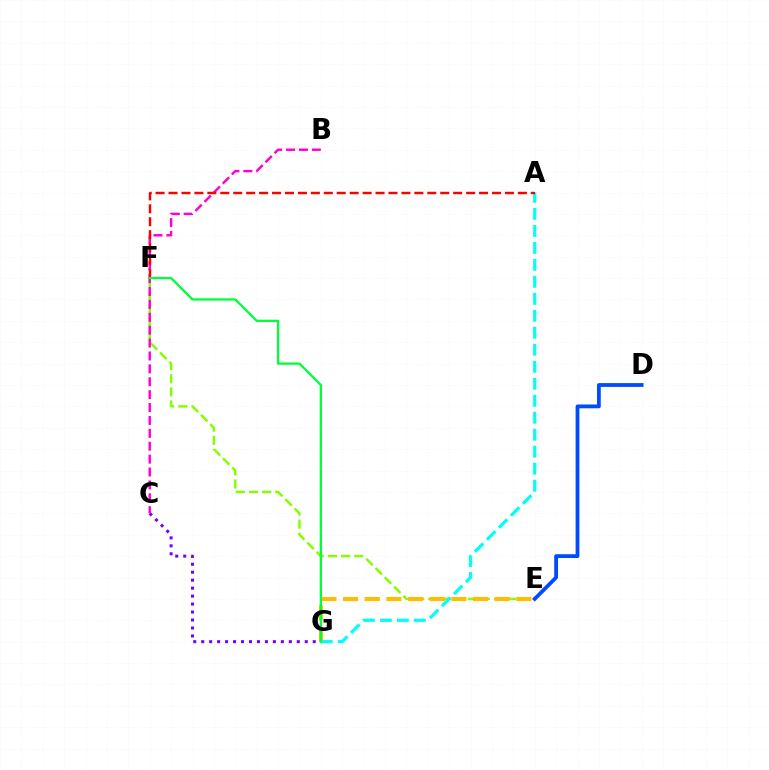{('E', 'F'): [{'color': '#84ff00', 'line_style': 'dashed', 'thickness': 1.78}], ('D', 'E'): [{'color': '#004bff', 'line_style': 'solid', 'thickness': 2.73}], ('E', 'G'): [{'color': '#ffbd00', 'line_style': 'dashed', 'thickness': 2.94}], ('C', 'G'): [{'color': '#7200ff', 'line_style': 'dotted', 'thickness': 2.16}], ('B', 'C'): [{'color': '#ff00cf', 'line_style': 'dashed', 'thickness': 1.75}], ('A', 'G'): [{'color': '#00fff6', 'line_style': 'dashed', 'thickness': 2.31}], ('A', 'F'): [{'color': '#ff0000', 'line_style': 'dashed', 'thickness': 1.76}], ('F', 'G'): [{'color': '#00ff39', 'line_style': 'solid', 'thickness': 1.66}]}